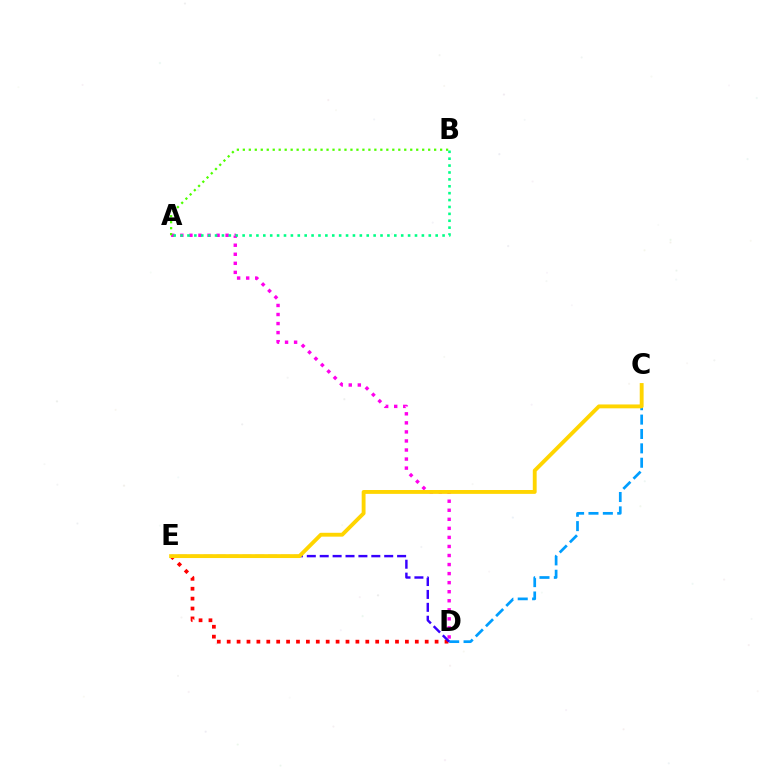{('A', 'D'): [{'color': '#ff00ed', 'line_style': 'dotted', 'thickness': 2.46}], ('D', 'E'): [{'color': '#ff0000', 'line_style': 'dotted', 'thickness': 2.69}, {'color': '#3700ff', 'line_style': 'dashed', 'thickness': 1.75}], ('C', 'D'): [{'color': '#009eff', 'line_style': 'dashed', 'thickness': 1.95}], ('A', 'B'): [{'color': '#4fff00', 'line_style': 'dotted', 'thickness': 1.62}, {'color': '#00ff86', 'line_style': 'dotted', 'thickness': 1.87}], ('C', 'E'): [{'color': '#ffd500', 'line_style': 'solid', 'thickness': 2.78}]}